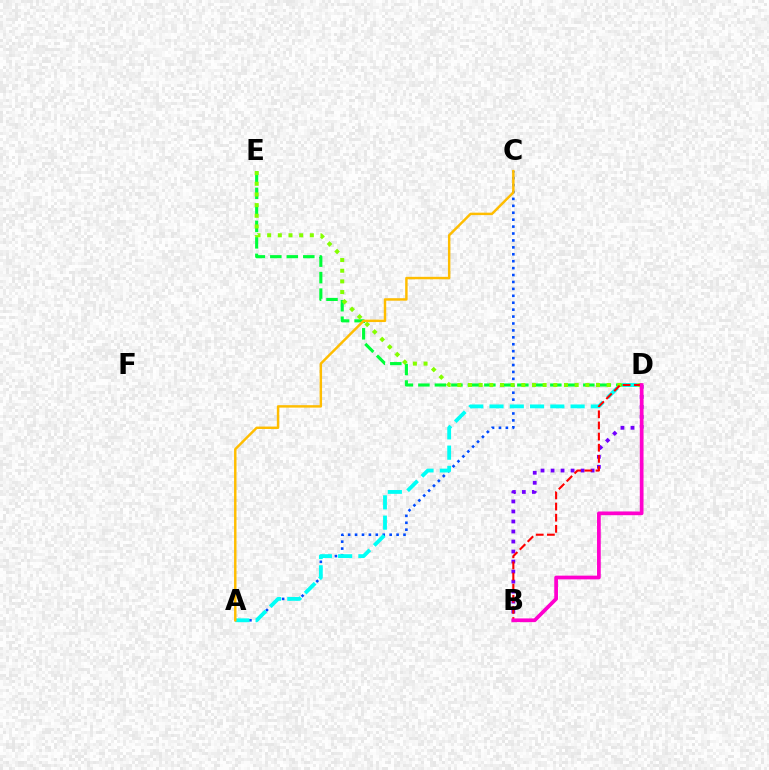{('A', 'C'): [{'color': '#004bff', 'line_style': 'dotted', 'thickness': 1.88}, {'color': '#ffbd00', 'line_style': 'solid', 'thickness': 1.76}], ('B', 'D'): [{'color': '#7200ff', 'line_style': 'dotted', 'thickness': 2.72}, {'color': '#ff0000', 'line_style': 'dashed', 'thickness': 1.51}, {'color': '#ff00cf', 'line_style': 'solid', 'thickness': 2.68}], ('D', 'E'): [{'color': '#00ff39', 'line_style': 'dashed', 'thickness': 2.24}, {'color': '#84ff00', 'line_style': 'dotted', 'thickness': 2.9}], ('A', 'D'): [{'color': '#00fff6', 'line_style': 'dashed', 'thickness': 2.75}]}